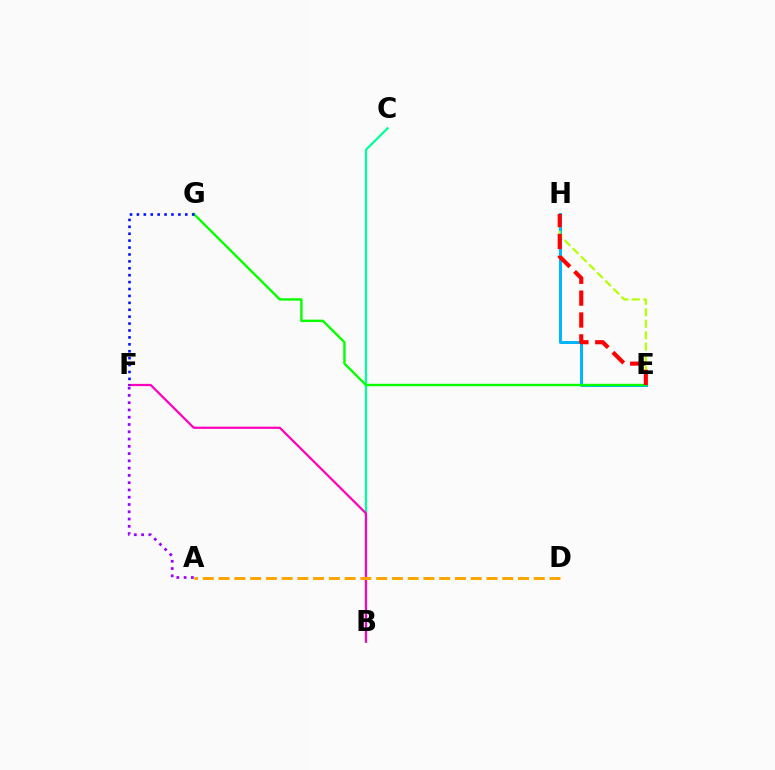{('B', 'C'): [{'color': '#00ff9d', 'line_style': 'solid', 'thickness': 1.62}], ('E', 'H'): [{'color': '#00b5ff', 'line_style': 'solid', 'thickness': 2.15}, {'color': '#b3ff00', 'line_style': 'dashed', 'thickness': 1.56}, {'color': '#ff0000', 'line_style': 'dashed', 'thickness': 2.97}], ('E', 'G'): [{'color': '#08ff00', 'line_style': 'solid', 'thickness': 1.72}], ('B', 'F'): [{'color': '#ff00bd', 'line_style': 'solid', 'thickness': 1.6}], ('A', 'D'): [{'color': '#ffa500', 'line_style': 'dashed', 'thickness': 2.14}], ('F', 'G'): [{'color': '#0010ff', 'line_style': 'dotted', 'thickness': 1.88}], ('A', 'F'): [{'color': '#9b00ff', 'line_style': 'dotted', 'thickness': 1.98}]}